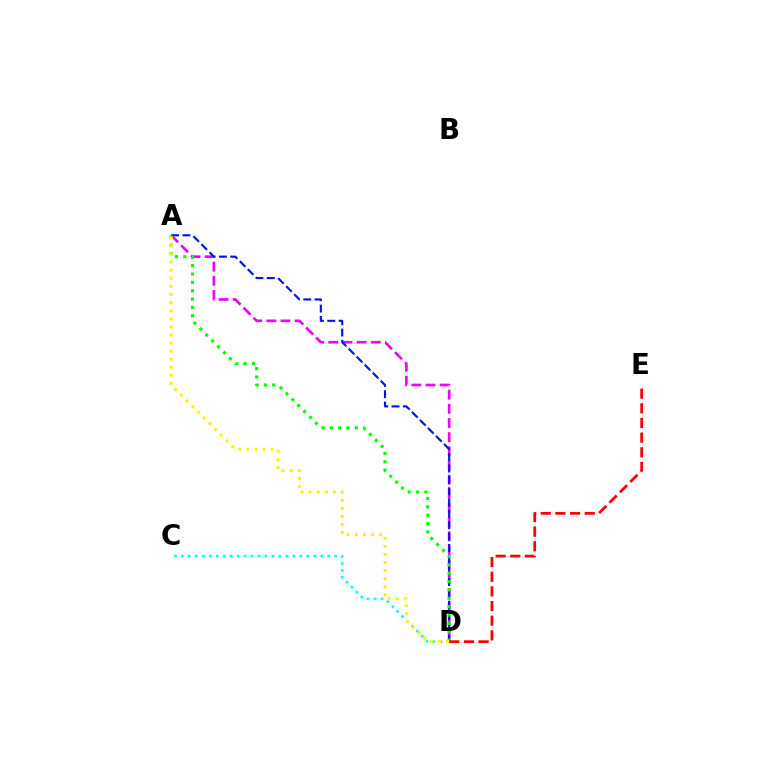{('A', 'D'): [{'color': '#ee00ff', 'line_style': 'dashed', 'thickness': 1.92}, {'color': '#0010ff', 'line_style': 'dashed', 'thickness': 1.54}, {'color': '#08ff00', 'line_style': 'dotted', 'thickness': 2.27}, {'color': '#fcf500', 'line_style': 'dotted', 'thickness': 2.19}], ('C', 'D'): [{'color': '#00fff6', 'line_style': 'dotted', 'thickness': 1.89}], ('D', 'E'): [{'color': '#ff0000', 'line_style': 'dashed', 'thickness': 1.99}]}